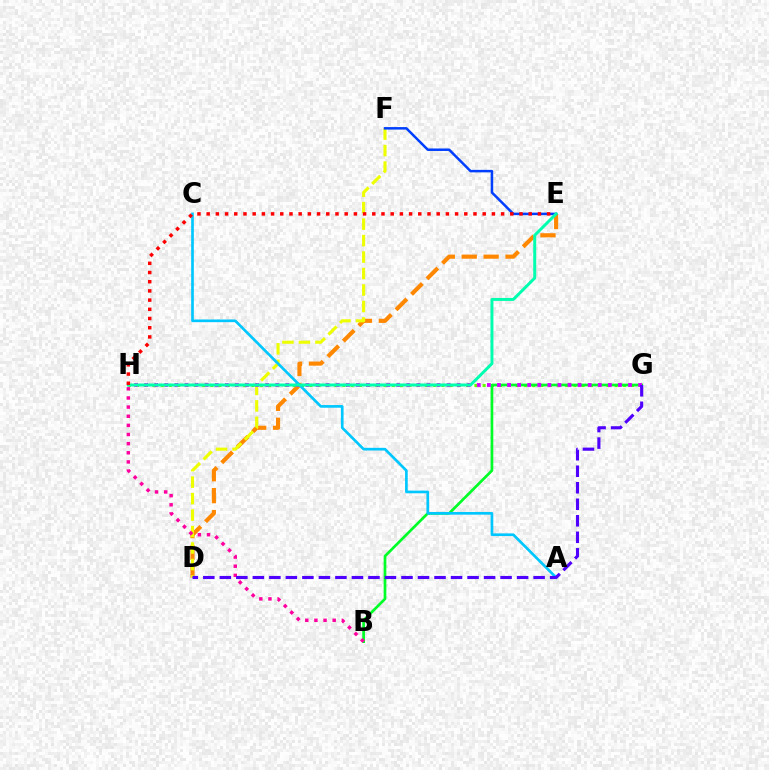{('D', 'E'): [{'color': '#ff8800', 'line_style': 'dashed', 'thickness': 2.97}], ('G', 'H'): [{'color': '#66ff00', 'line_style': 'dotted', 'thickness': 2.24}, {'color': '#d600ff', 'line_style': 'dotted', 'thickness': 2.74}], ('B', 'G'): [{'color': '#00ff27', 'line_style': 'solid', 'thickness': 1.94}], ('D', 'F'): [{'color': '#eeff00', 'line_style': 'dashed', 'thickness': 2.24}], ('E', 'F'): [{'color': '#003fff', 'line_style': 'solid', 'thickness': 1.8}], ('B', 'H'): [{'color': '#ff00a0', 'line_style': 'dotted', 'thickness': 2.48}], ('A', 'C'): [{'color': '#00c7ff', 'line_style': 'solid', 'thickness': 1.92}], ('E', 'H'): [{'color': '#00ffaf', 'line_style': 'solid', 'thickness': 2.14}, {'color': '#ff0000', 'line_style': 'dotted', 'thickness': 2.5}], ('D', 'G'): [{'color': '#4f00ff', 'line_style': 'dashed', 'thickness': 2.24}]}